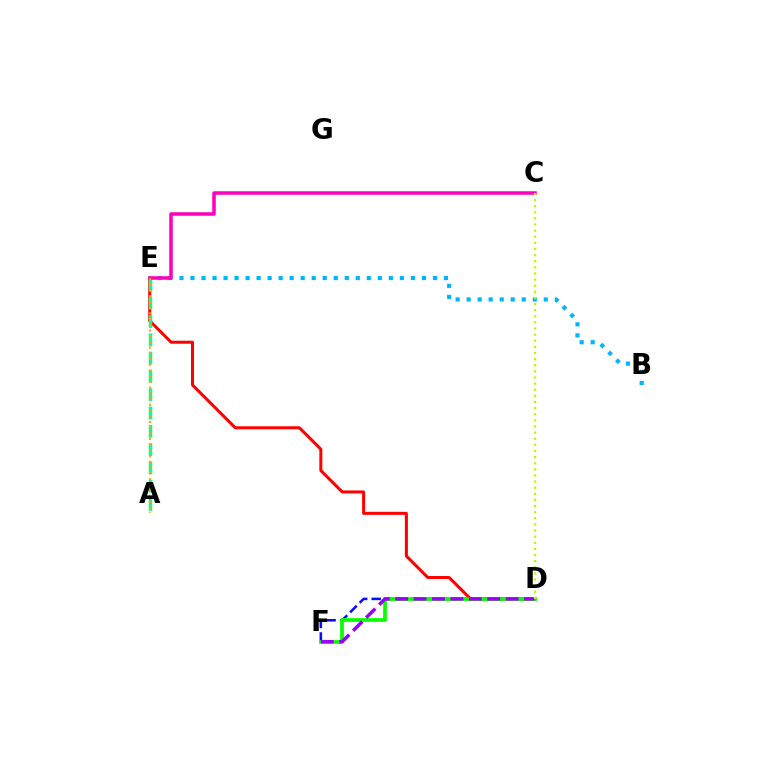{('D', 'F'): [{'color': '#0010ff', 'line_style': 'dashed', 'thickness': 1.83}, {'color': '#08ff00', 'line_style': 'solid', 'thickness': 2.69}, {'color': '#9b00ff', 'line_style': 'dashed', 'thickness': 2.5}], ('D', 'E'): [{'color': '#ff0000', 'line_style': 'solid', 'thickness': 2.17}], ('A', 'E'): [{'color': '#00ff9d', 'line_style': 'dashed', 'thickness': 2.49}, {'color': '#ffa500', 'line_style': 'dotted', 'thickness': 1.55}], ('B', 'E'): [{'color': '#00b5ff', 'line_style': 'dotted', 'thickness': 2.99}], ('C', 'E'): [{'color': '#ff00bd', 'line_style': 'solid', 'thickness': 2.53}], ('C', 'D'): [{'color': '#b3ff00', 'line_style': 'dotted', 'thickness': 1.66}]}